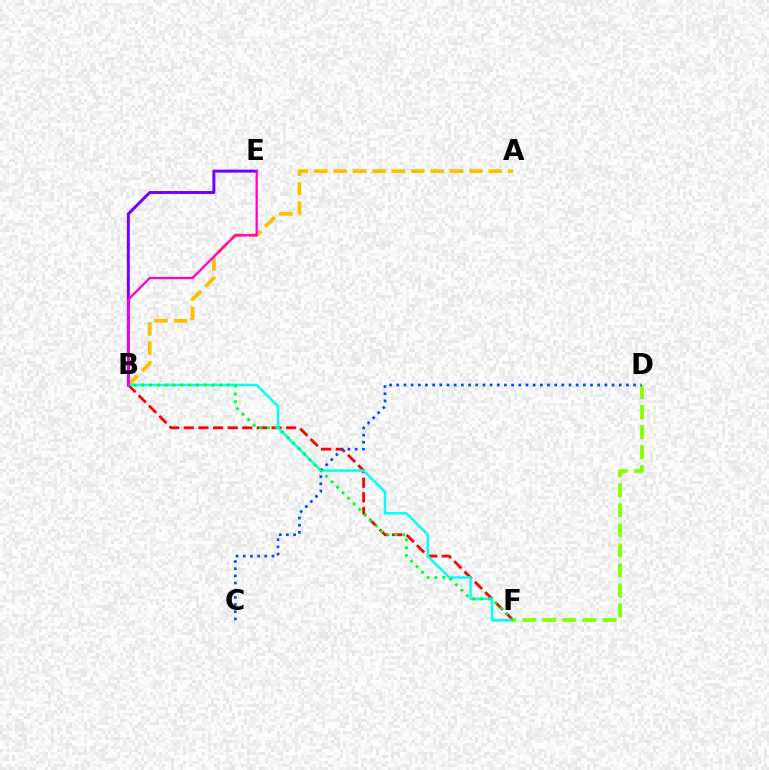{('B', 'F'): [{'color': '#ff0000', 'line_style': 'dashed', 'thickness': 1.99}, {'color': '#00fff6', 'line_style': 'solid', 'thickness': 1.77}, {'color': '#00ff39', 'line_style': 'dotted', 'thickness': 2.12}], ('A', 'B'): [{'color': '#ffbd00', 'line_style': 'dashed', 'thickness': 2.64}], ('B', 'E'): [{'color': '#7200ff', 'line_style': 'solid', 'thickness': 2.13}, {'color': '#ff00cf', 'line_style': 'solid', 'thickness': 1.65}], ('D', 'F'): [{'color': '#84ff00', 'line_style': 'dashed', 'thickness': 2.72}], ('C', 'D'): [{'color': '#004bff', 'line_style': 'dotted', 'thickness': 1.95}]}